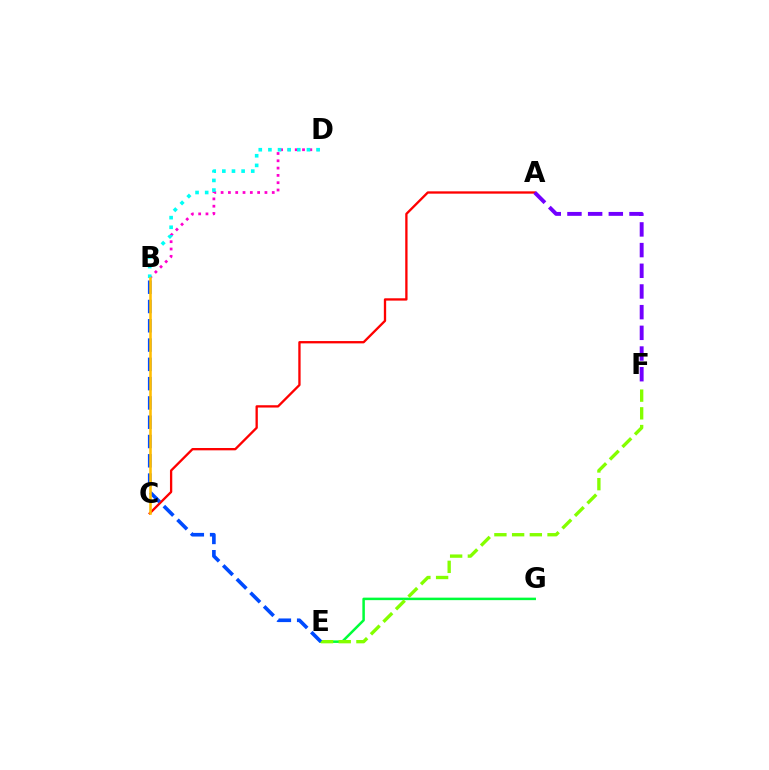{('A', 'C'): [{'color': '#ff0000', 'line_style': 'solid', 'thickness': 1.67}], ('B', 'D'): [{'color': '#ff00cf', 'line_style': 'dotted', 'thickness': 1.98}, {'color': '#00fff6', 'line_style': 'dotted', 'thickness': 2.62}], ('E', 'G'): [{'color': '#00ff39', 'line_style': 'solid', 'thickness': 1.8}], ('E', 'F'): [{'color': '#84ff00', 'line_style': 'dashed', 'thickness': 2.41}], ('A', 'F'): [{'color': '#7200ff', 'line_style': 'dashed', 'thickness': 2.81}], ('B', 'E'): [{'color': '#004bff', 'line_style': 'dashed', 'thickness': 2.62}], ('B', 'C'): [{'color': '#ffbd00', 'line_style': 'solid', 'thickness': 1.84}]}